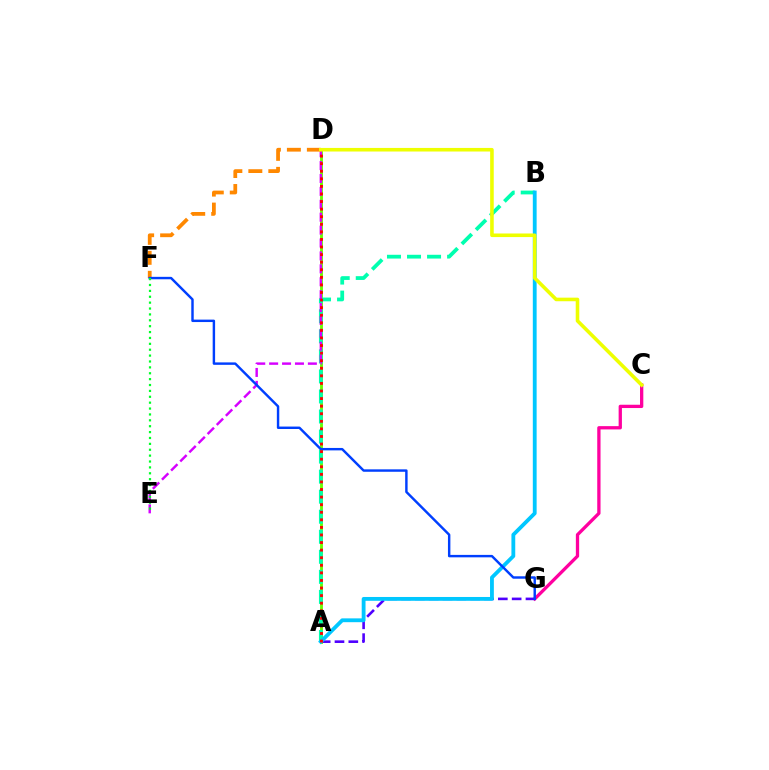{('A', 'D'): [{'color': '#66ff00', 'line_style': 'solid', 'thickness': 2.07}, {'color': '#ff0000', 'line_style': 'dotted', 'thickness': 2.06}], ('C', 'G'): [{'color': '#ff00a0', 'line_style': 'solid', 'thickness': 2.37}], ('A', 'B'): [{'color': '#00ffaf', 'line_style': 'dashed', 'thickness': 2.72}, {'color': '#00c7ff', 'line_style': 'solid', 'thickness': 2.75}], ('A', 'G'): [{'color': '#4f00ff', 'line_style': 'dashed', 'thickness': 1.88}], ('D', 'E'): [{'color': '#d600ff', 'line_style': 'dashed', 'thickness': 1.75}], ('D', 'F'): [{'color': '#ff8800', 'line_style': 'dashed', 'thickness': 2.71}], ('F', 'G'): [{'color': '#003fff', 'line_style': 'solid', 'thickness': 1.75}], ('C', 'D'): [{'color': '#eeff00', 'line_style': 'solid', 'thickness': 2.58}], ('E', 'F'): [{'color': '#00ff27', 'line_style': 'dotted', 'thickness': 1.6}]}